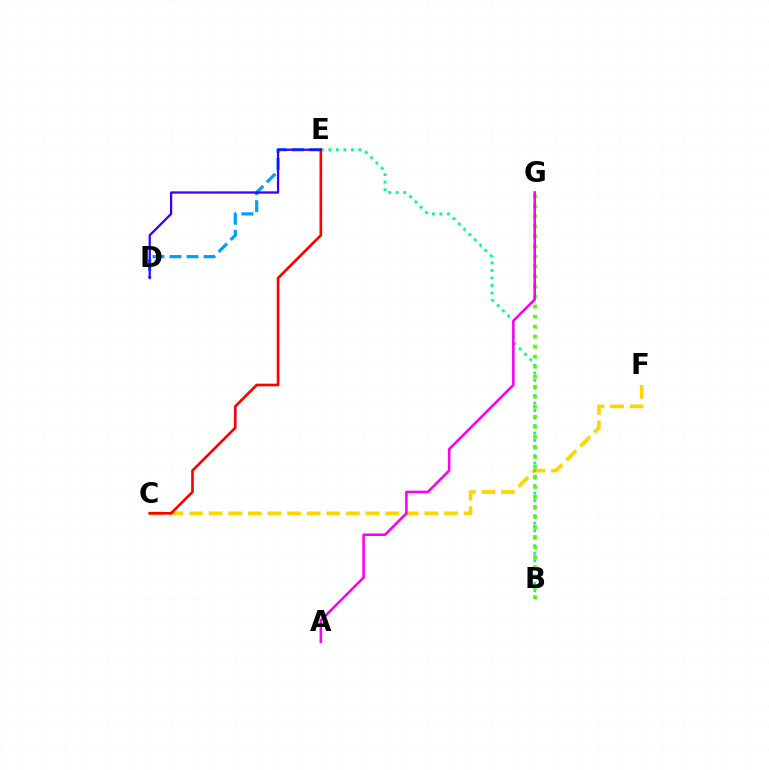{('C', 'F'): [{'color': '#ffd500', 'line_style': 'dashed', 'thickness': 2.66}], ('B', 'E'): [{'color': '#00ff86', 'line_style': 'dotted', 'thickness': 2.04}], ('B', 'G'): [{'color': '#4fff00', 'line_style': 'dotted', 'thickness': 2.72}], ('D', 'E'): [{'color': '#009eff', 'line_style': 'dashed', 'thickness': 2.31}, {'color': '#3700ff', 'line_style': 'solid', 'thickness': 1.63}], ('C', 'E'): [{'color': '#ff0000', 'line_style': 'solid', 'thickness': 1.92}], ('A', 'G'): [{'color': '#ff00ed', 'line_style': 'solid', 'thickness': 1.85}]}